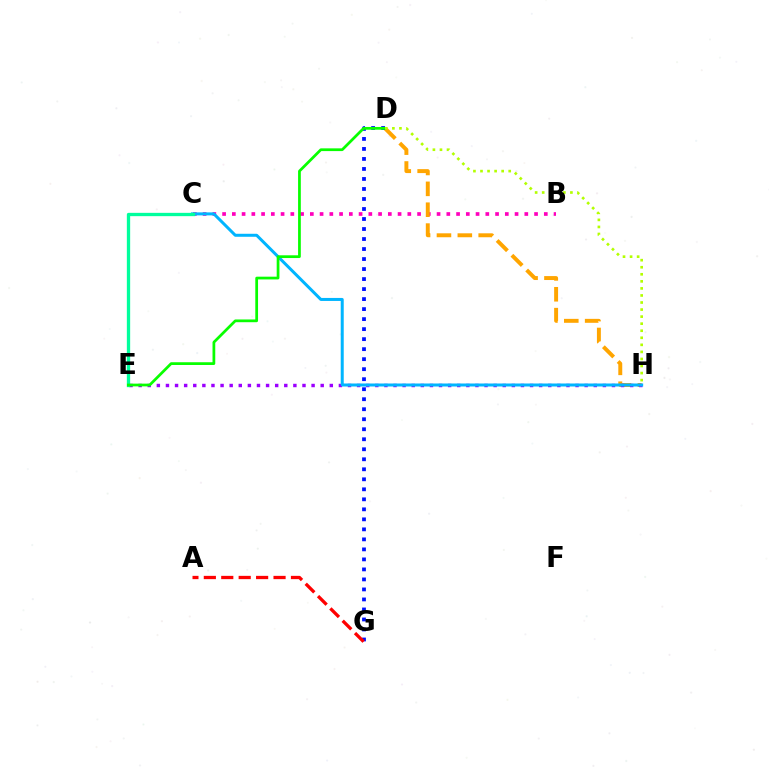{('B', 'C'): [{'color': '#ff00bd', 'line_style': 'dotted', 'thickness': 2.65}], ('D', 'H'): [{'color': '#ffa500', 'line_style': 'dashed', 'thickness': 2.84}, {'color': '#b3ff00', 'line_style': 'dotted', 'thickness': 1.92}], ('E', 'H'): [{'color': '#9b00ff', 'line_style': 'dotted', 'thickness': 2.47}], ('C', 'H'): [{'color': '#00b5ff', 'line_style': 'solid', 'thickness': 2.16}], ('D', 'G'): [{'color': '#0010ff', 'line_style': 'dotted', 'thickness': 2.72}], ('A', 'G'): [{'color': '#ff0000', 'line_style': 'dashed', 'thickness': 2.37}], ('C', 'E'): [{'color': '#00ff9d', 'line_style': 'solid', 'thickness': 2.38}], ('D', 'E'): [{'color': '#08ff00', 'line_style': 'solid', 'thickness': 1.98}]}